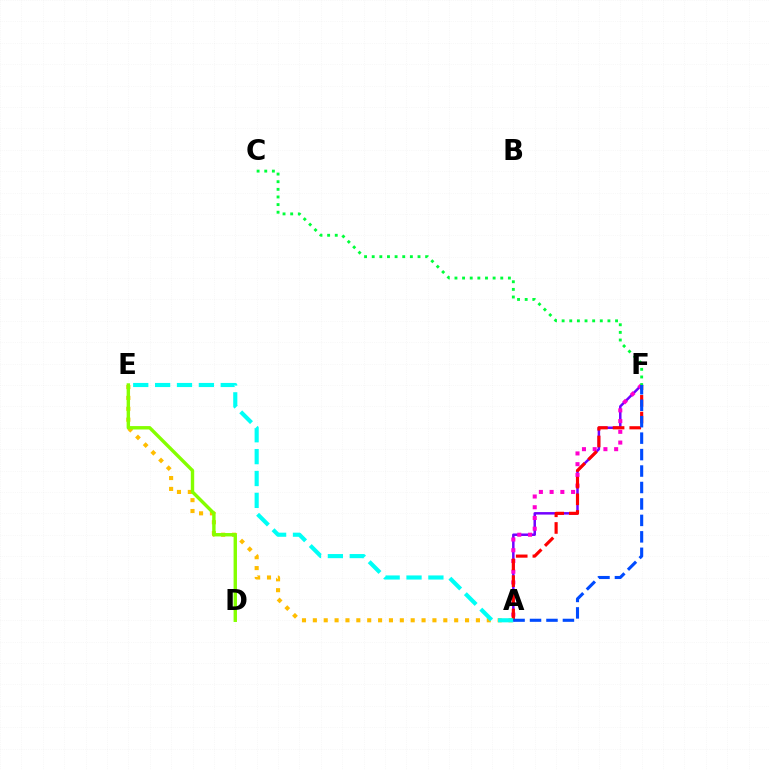{('A', 'E'): [{'color': '#ffbd00', 'line_style': 'dotted', 'thickness': 2.95}, {'color': '#00fff6', 'line_style': 'dashed', 'thickness': 2.97}], ('A', 'F'): [{'color': '#7200ff', 'line_style': 'solid', 'thickness': 1.79}, {'color': '#ff00cf', 'line_style': 'dotted', 'thickness': 2.92}, {'color': '#ff0000', 'line_style': 'dashed', 'thickness': 2.27}, {'color': '#004bff', 'line_style': 'dashed', 'thickness': 2.23}], ('D', 'E'): [{'color': '#84ff00', 'line_style': 'solid', 'thickness': 2.45}], ('C', 'F'): [{'color': '#00ff39', 'line_style': 'dotted', 'thickness': 2.07}]}